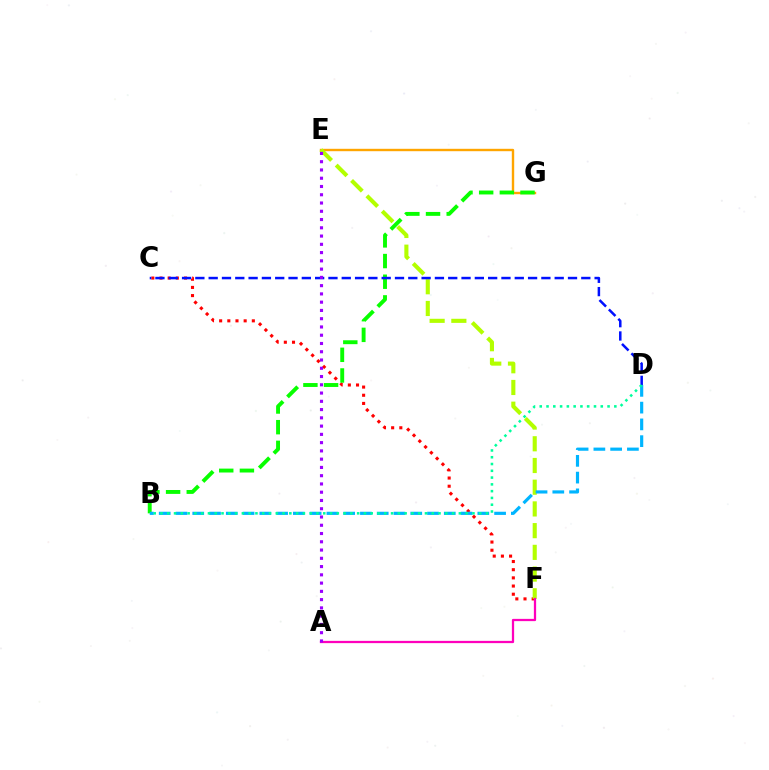{('C', 'F'): [{'color': '#ff0000', 'line_style': 'dotted', 'thickness': 2.22}], ('E', 'G'): [{'color': '#ffa500', 'line_style': 'solid', 'thickness': 1.73}], ('E', 'F'): [{'color': '#b3ff00', 'line_style': 'dashed', 'thickness': 2.95}], ('B', 'G'): [{'color': '#08ff00', 'line_style': 'dashed', 'thickness': 2.81}], ('C', 'D'): [{'color': '#0010ff', 'line_style': 'dashed', 'thickness': 1.81}], ('B', 'D'): [{'color': '#00b5ff', 'line_style': 'dashed', 'thickness': 2.28}, {'color': '#00ff9d', 'line_style': 'dotted', 'thickness': 1.84}], ('A', 'F'): [{'color': '#ff00bd', 'line_style': 'solid', 'thickness': 1.63}], ('A', 'E'): [{'color': '#9b00ff', 'line_style': 'dotted', 'thickness': 2.24}]}